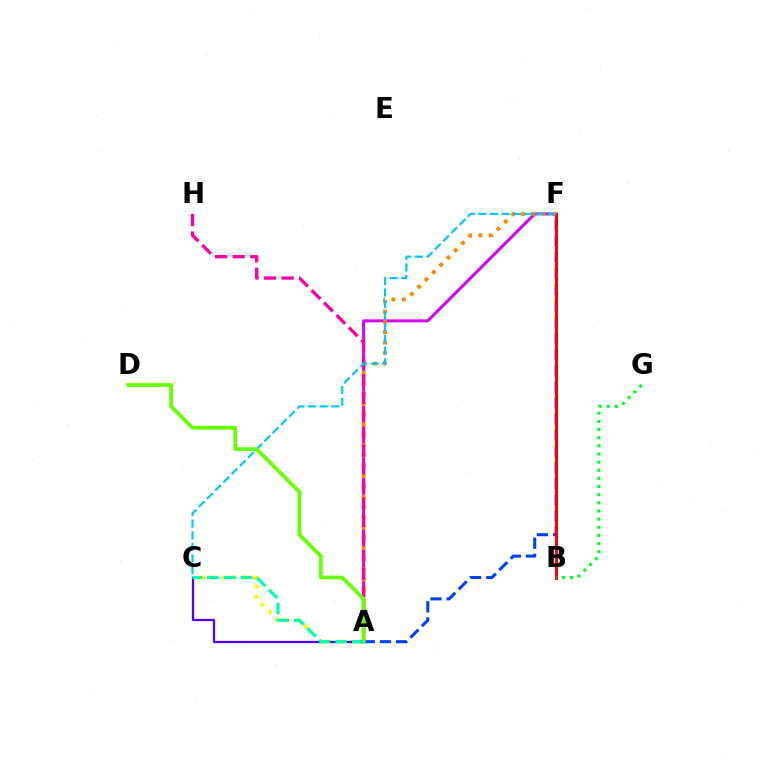{('A', 'F'): [{'color': '#003fff', 'line_style': 'dashed', 'thickness': 2.2}, {'color': '#d600ff', 'line_style': 'solid', 'thickness': 2.14}, {'color': '#ff8800', 'line_style': 'dotted', 'thickness': 2.81}], ('B', 'F'): [{'color': '#ff0000', 'line_style': 'solid', 'thickness': 2.13}], ('A', 'H'): [{'color': '#ff00a0', 'line_style': 'dashed', 'thickness': 2.39}], ('C', 'F'): [{'color': '#00c7ff', 'line_style': 'dashed', 'thickness': 1.58}], ('A', 'C'): [{'color': '#eeff00', 'line_style': 'dotted', 'thickness': 2.82}, {'color': '#4f00ff', 'line_style': 'solid', 'thickness': 1.63}, {'color': '#00ffaf', 'line_style': 'dashed', 'thickness': 2.27}], ('B', 'G'): [{'color': '#00ff27', 'line_style': 'dotted', 'thickness': 2.21}], ('A', 'D'): [{'color': '#66ff00', 'line_style': 'solid', 'thickness': 2.69}]}